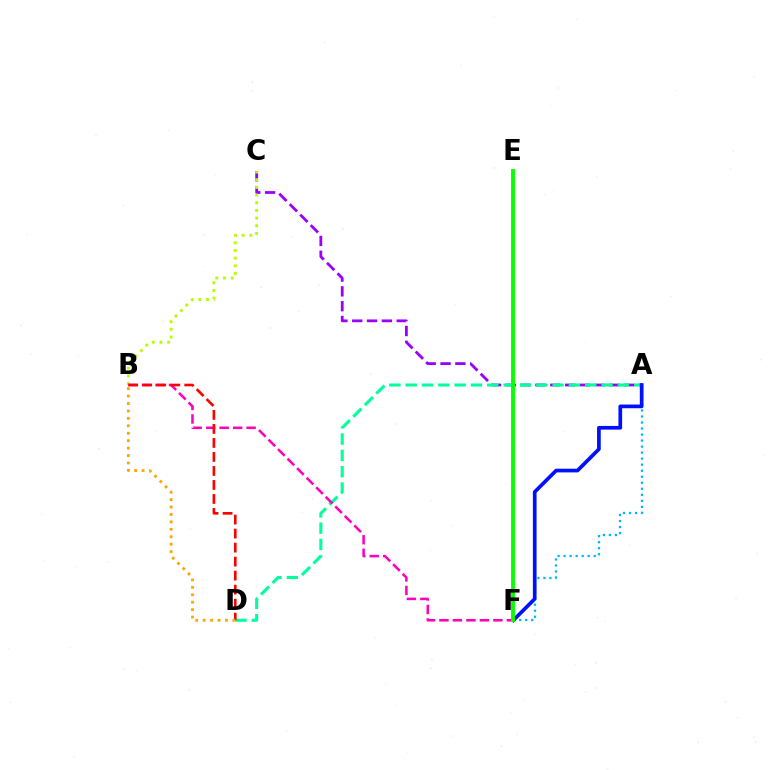{('A', 'C'): [{'color': '#9b00ff', 'line_style': 'dashed', 'thickness': 2.01}], ('B', 'C'): [{'color': '#b3ff00', 'line_style': 'dotted', 'thickness': 2.09}], ('A', 'F'): [{'color': '#00b5ff', 'line_style': 'dotted', 'thickness': 1.64}, {'color': '#0010ff', 'line_style': 'solid', 'thickness': 2.66}], ('A', 'D'): [{'color': '#00ff9d', 'line_style': 'dashed', 'thickness': 2.22}], ('B', 'F'): [{'color': '#ff00bd', 'line_style': 'dashed', 'thickness': 1.83}], ('B', 'D'): [{'color': '#ff0000', 'line_style': 'dashed', 'thickness': 1.9}, {'color': '#ffa500', 'line_style': 'dotted', 'thickness': 2.02}], ('E', 'F'): [{'color': '#08ff00', 'line_style': 'solid', 'thickness': 2.78}]}